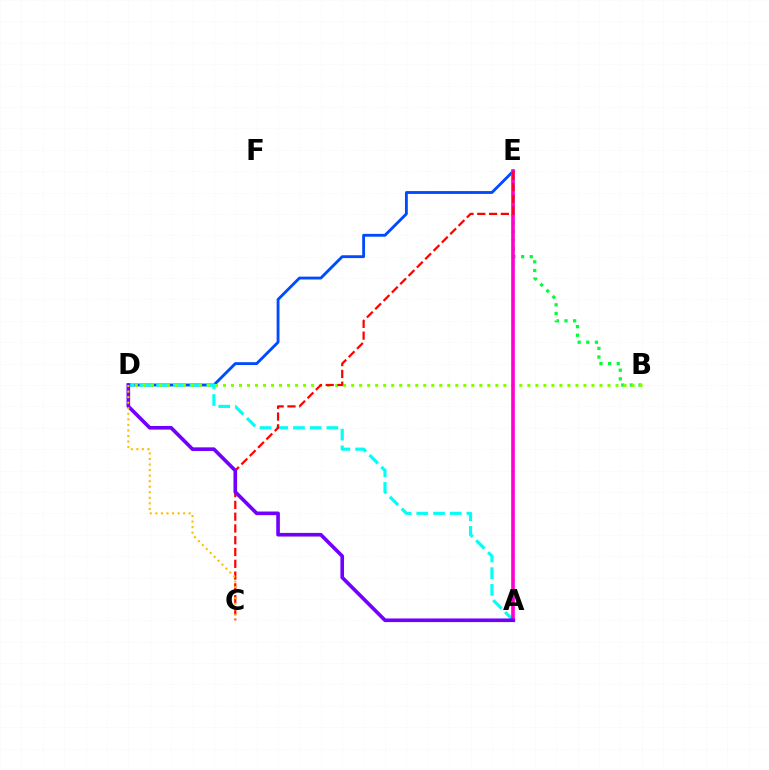{('D', 'E'): [{'color': '#004bff', 'line_style': 'solid', 'thickness': 2.05}], ('B', 'E'): [{'color': '#00ff39', 'line_style': 'dotted', 'thickness': 2.35}], ('A', 'D'): [{'color': '#00fff6', 'line_style': 'dashed', 'thickness': 2.27}, {'color': '#7200ff', 'line_style': 'solid', 'thickness': 2.62}], ('B', 'D'): [{'color': '#84ff00', 'line_style': 'dotted', 'thickness': 2.18}], ('A', 'E'): [{'color': '#ff00cf', 'line_style': 'solid', 'thickness': 2.62}], ('C', 'E'): [{'color': '#ff0000', 'line_style': 'dashed', 'thickness': 1.6}], ('C', 'D'): [{'color': '#ffbd00', 'line_style': 'dotted', 'thickness': 1.51}]}